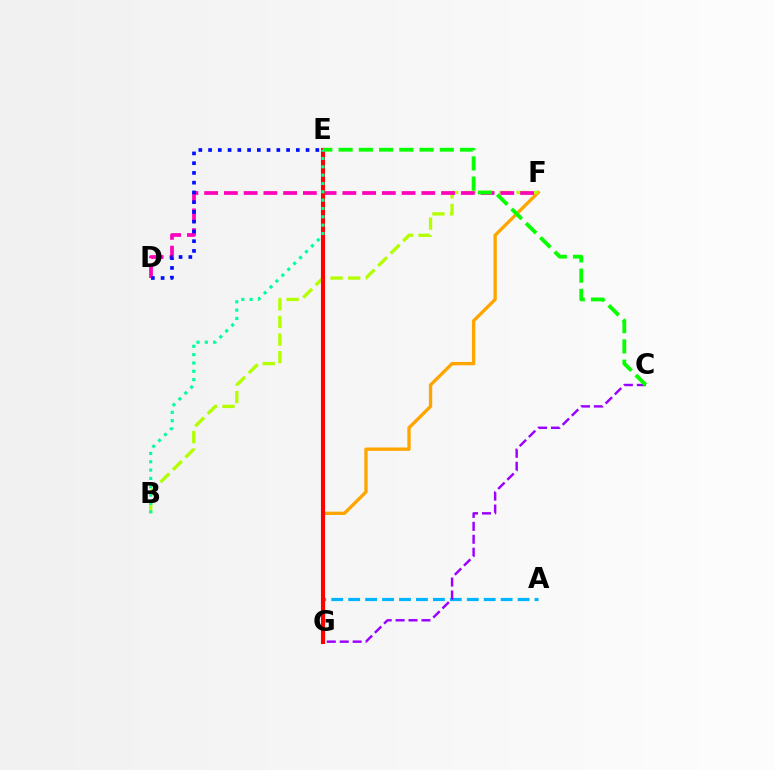{('F', 'G'): [{'color': '#ffa500', 'line_style': 'solid', 'thickness': 2.4}], ('A', 'G'): [{'color': '#00b5ff', 'line_style': 'dashed', 'thickness': 2.3}], ('B', 'F'): [{'color': '#b3ff00', 'line_style': 'dashed', 'thickness': 2.39}], ('D', 'F'): [{'color': '#ff00bd', 'line_style': 'dashed', 'thickness': 2.68}], ('E', 'G'): [{'color': '#ff0000', 'line_style': 'solid', 'thickness': 2.94}], ('C', 'G'): [{'color': '#9b00ff', 'line_style': 'dashed', 'thickness': 1.76}], ('C', 'E'): [{'color': '#08ff00', 'line_style': 'dashed', 'thickness': 2.75}], ('B', 'E'): [{'color': '#00ff9d', 'line_style': 'dotted', 'thickness': 2.26}], ('D', 'E'): [{'color': '#0010ff', 'line_style': 'dotted', 'thickness': 2.65}]}